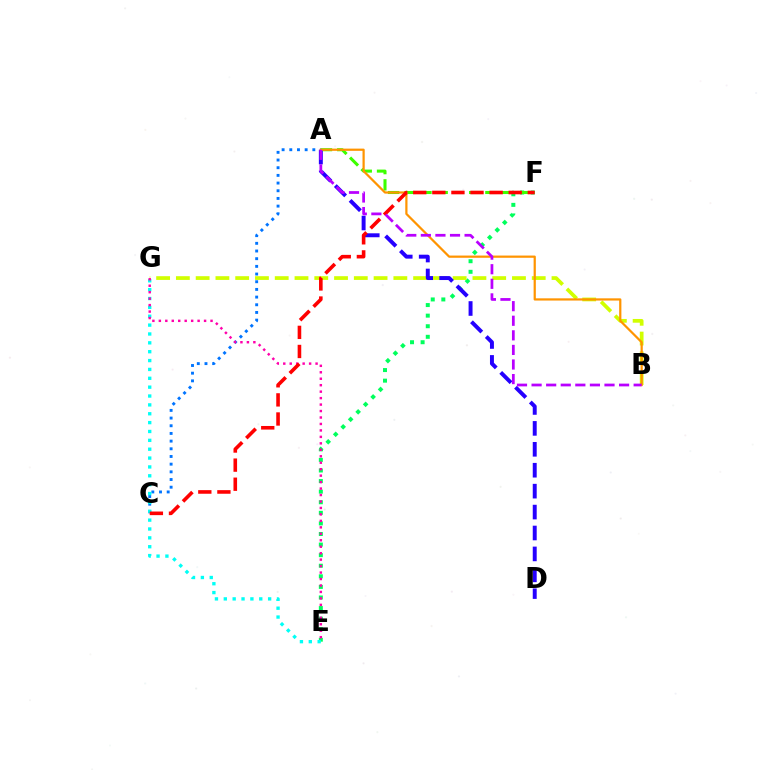{('A', 'C'): [{'color': '#0074ff', 'line_style': 'dotted', 'thickness': 2.09}], ('E', 'F'): [{'color': '#00ff5c', 'line_style': 'dotted', 'thickness': 2.88}], ('E', 'G'): [{'color': '#00fff6', 'line_style': 'dotted', 'thickness': 2.41}, {'color': '#ff00ac', 'line_style': 'dotted', 'thickness': 1.76}], ('B', 'G'): [{'color': '#d1ff00', 'line_style': 'dashed', 'thickness': 2.69}], ('A', 'F'): [{'color': '#3dff00', 'line_style': 'dashed', 'thickness': 2.2}], ('A', 'D'): [{'color': '#2500ff', 'line_style': 'dashed', 'thickness': 2.84}], ('A', 'B'): [{'color': '#ff9400', 'line_style': 'solid', 'thickness': 1.6}, {'color': '#b900ff', 'line_style': 'dashed', 'thickness': 1.98}], ('C', 'F'): [{'color': '#ff0000', 'line_style': 'dashed', 'thickness': 2.59}]}